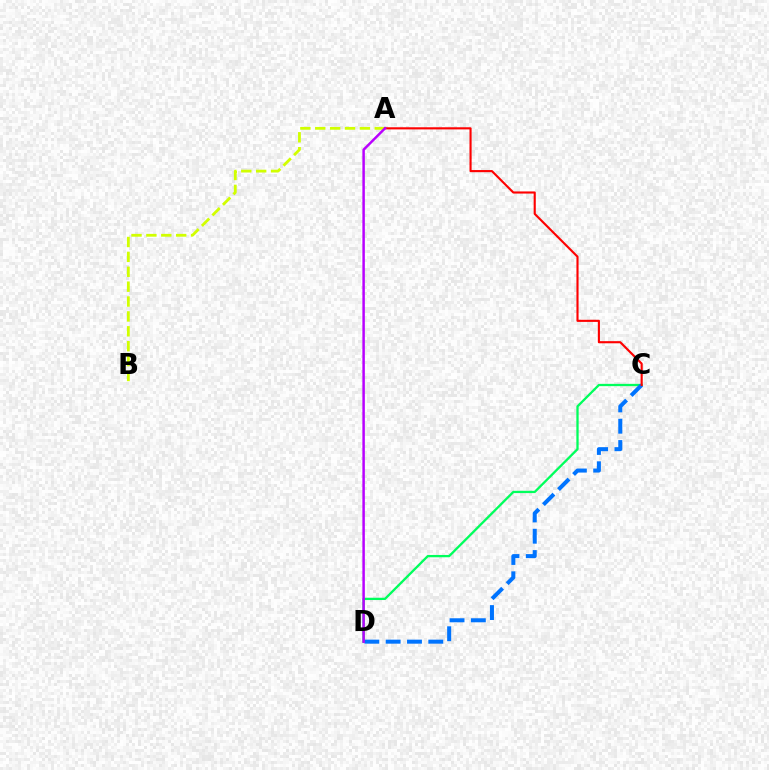{('A', 'B'): [{'color': '#d1ff00', 'line_style': 'dashed', 'thickness': 2.02}], ('C', 'D'): [{'color': '#00ff5c', 'line_style': 'solid', 'thickness': 1.66}, {'color': '#0074ff', 'line_style': 'dashed', 'thickness': 2.9}], ('A', 'C'): [{'color': '#ff0000', 'line_style': 'solid', 'thickness': 1.53}], ('A', 'D'): [{'color': '#b900ff', 'line_style': 'solid', 'thickness': 1.79}]}